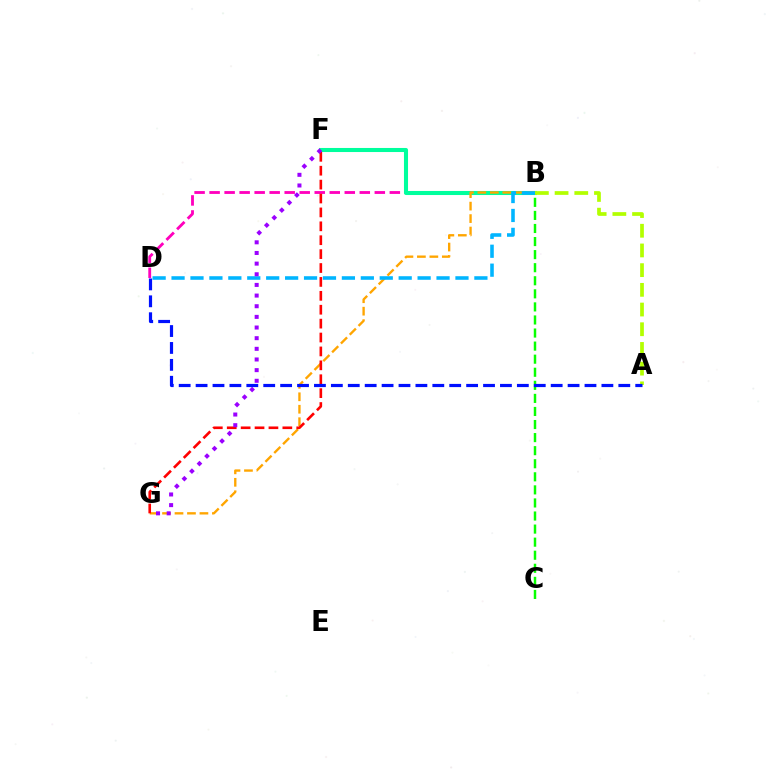{('B', 'D'): [{'color': '#ff00bd', 'line_style': 'dashed', 'thickness': 2.04}, {'color': '#00b5ff', 'line_style': 'dashed', 'thickness': 2.57}], ('B', 'C'): [{'color': '#08ff00', 'line_style': 'dashed', 'thickness': 1.78}], ('B', 'F'): [{'color': '#00ff9d', 'line_style': 'solid', 'thickness': 2.92}], ('B', 'G'): [{'color': '#ffa500', 'line_style': 'dashed', 'thickness': 1.69}], ('A', 'B'): [{'color': '#b3ff00', 'line_style': 'dashed', 'thickness': 2.68}], ('F', 'G'): [{'color': '#ff0000', 'line_style': 'dashed', 'thickness': 1.89}, {'color': '#9b00ff', 'line_style': 'dotted', 'thickness': 2.89}], ('A', 'D'): [{'color': '#0010ff', 'line_style': 'dashed', 'thickness': 2.3}]}